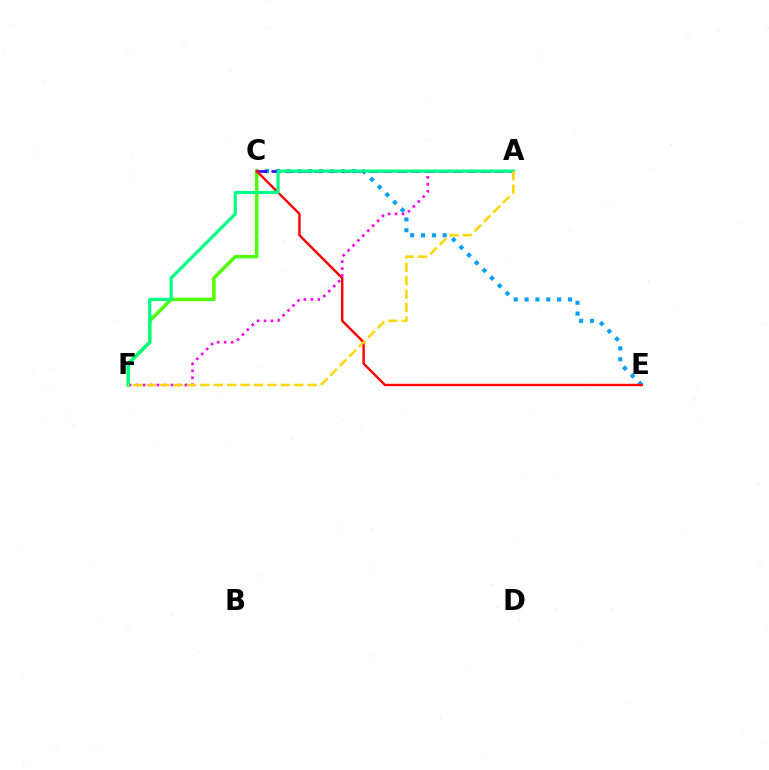{('C', 'E'): [{'color': '#009eff', 'line_style': 'dotted', 'thickness': 2.95}, {'color': '#ff0000', 'line_style': 'solid', 'thickness': 1.74}], ('C', 'F'): [{'color': '#4fff00', 'line_style': 'solid', 'thickness': 2.5}], ('A', 'C'): [{'color': '#3700ff', 'line_style': 'dashed', 'thickness': 1.89}], ('A', 'F'): [{'color': '#ff00ed', 'line_style': 'dotted', 'thickness': 1.89}, {'color': '#00ff86', 'line_style': 'solid', 'thickness': 2.3}, {'color': '#ffd500', 'line_style': 'dashed', 'thickness': 1.82}]}